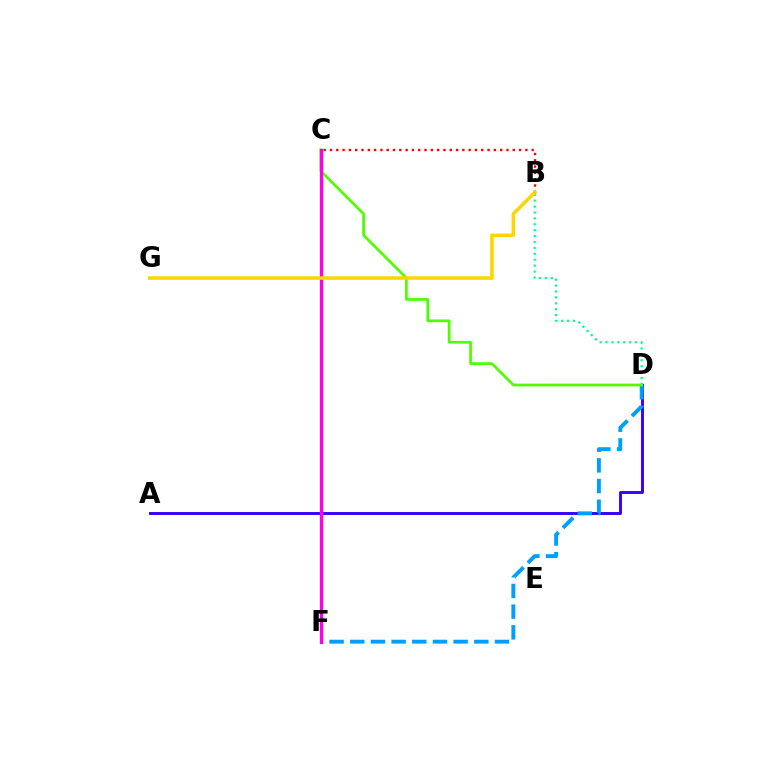{('B', 'D'): [{'color': '#00ff86', 'line_style': 'dotted', 'thickness': 1.6}], ('A', 'D'): [{'color': '#3700ff', 'line_style': 'solid', 'thickness': 2.1}], ('D', 'F'): [{'color': '#009eff', 'line_style': 'dashed', 'thickness': 2.81}], ('C', 'D'): [{'color': '#4fff00', 'line_style': 'solid', 'thickness': 1.97}], ('C', 'F'): [{'color': '#ff00ed', 'line_style': 'solid', 'thickness': 2.37}], ('B', 'C'): [{'color': '#ff0000', 'line_style': 'dotted', 'thickness': 1.71}], ('B', 'G'): [{'color': '#ffd500', 'line_style': 'solid', 'thickness': 2.53}]}